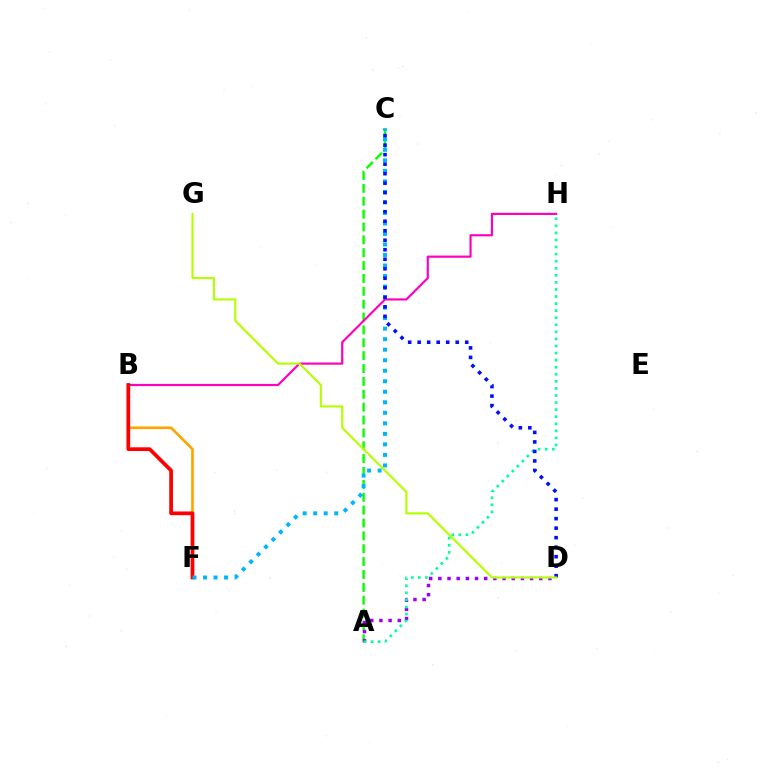{('A', 'C'): [{'color': '#08ff00', 'line_style': 'dashed', 'thickness': 1.75}], ('B', 'F'): [{'color': '#ffa500', 'line_style': 'solid', 'thickness': 1.93}, {'color': '#ff0000', 'line_style': 'solid', 'thickness': 2.69}], ('B', 'H'): [{'color': '#ff00bd', 'line_style': 'solid', 'thickness': 1.57}], ('A', 'D'): [{'color': '#9b00ff', 'line_style': 'dotted', 'thickness': 2.49}], ('A', 'H'): [{'color': '#00ff9d', 'line_style': 'dotted', 'thickness': 1.92}], ('C', 'F'): [{'color': '#00b5ff', 'line_style': 'dotted', 'thickness': 2.86}], ('C', 'D'): [{'color': '#0010ff', 'line_style': 'dotted', 'thickness': 2.58}], ('D', 'G'): [{'color': '#b3ff00', 'line_style': 'solid', 'thickness': 1.53}]}